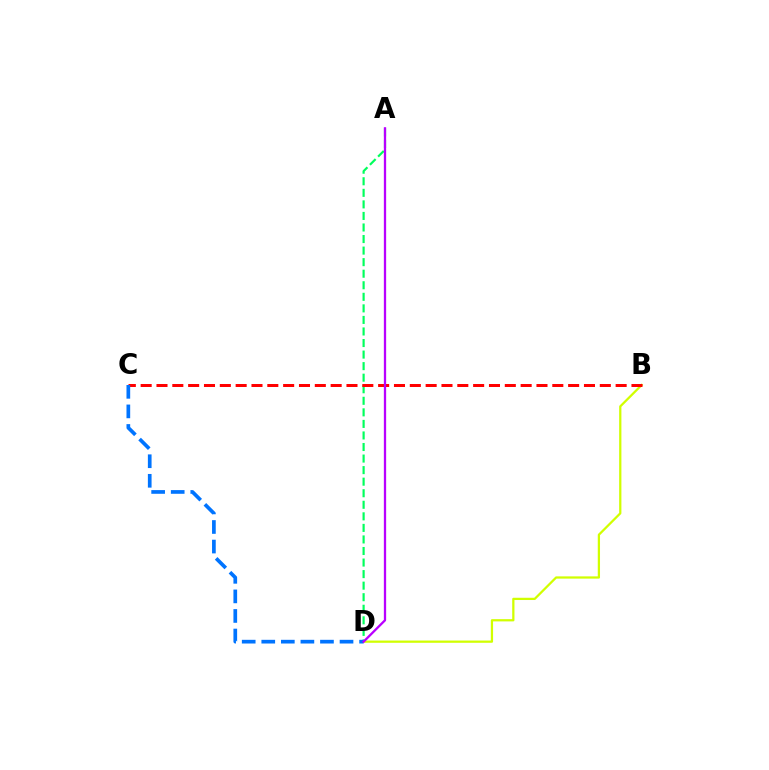{('B', 'D'): [{'color': '#d1ff00', 'line_style': 'solid', 'thickness': 1.62}], ('A', 'D'): [{'color': '#00ff5c', 'line_style': 'dashed', 'thickness': 1.57}, {'color': '#b900ff', 'line_style': 'solid', 'thickness': 1.65}], ('B', 'C'): [{'color': '#ff0000', 'line_style': 'dashed', 'thickness': 2.15}], ('C', 'D'): [{'color': '#0074ff', 'line_style': 'dashed', 'thickness': 2.66}]}